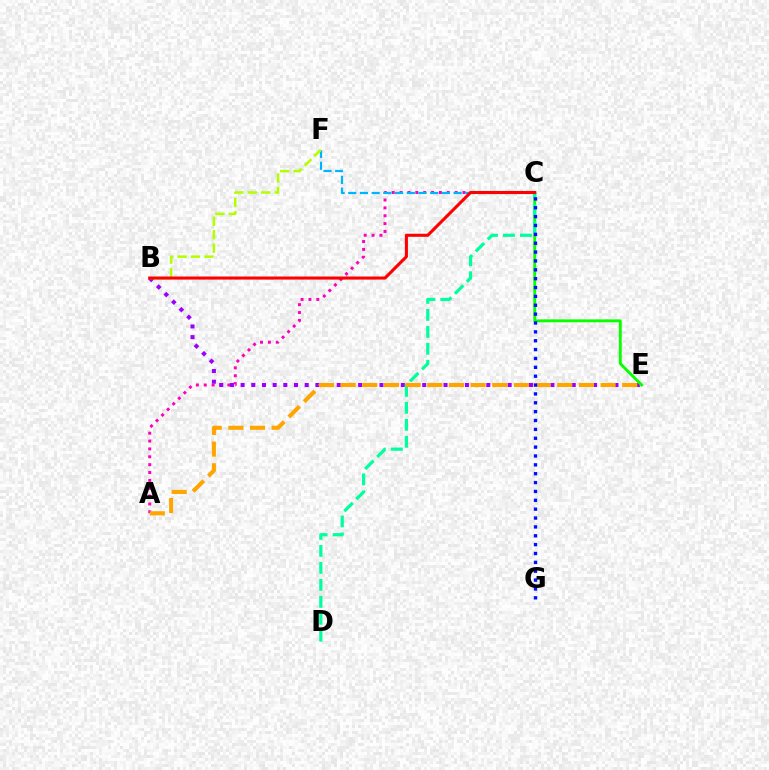{('A', 'C'): [{'color': '#ff00bd', 'line_style': 'dotted', 'thickness': 2.14}], ('C', 'F'): [{'color': '#00b5ff', 'line_style': 'dashed', 'thickness': 1.59}], ('B', 'E'): [{'color': '#9b00ff', 'line_style': 'dotted', 'thickness': 2.9}], ('C', 'E'): [{'color': '#08ff00', 'line_style': 'solid', 'thickness': 2.07}], ('B', 'F'): [{'color': '#b3ff00', 'line_style': 'dashed', 'thickness': 1.83}], ('C', 'D'): [{'color': '#00ff9d', 'line_style': 'dashed', 'thickness': 2.3}], ('B', 'C'): [{'color': '#ff0000', 'line_style': 'solid', 'thickness': 2.22}], ('A', 'E'): [{'color': '#ffa500', 'line_style': 'dashed', 'thickness': 2.94}], ('C', 'G'): [{'color': '#0010ff', 'line_style': 'dotted', 'thickness': 2.41}]}